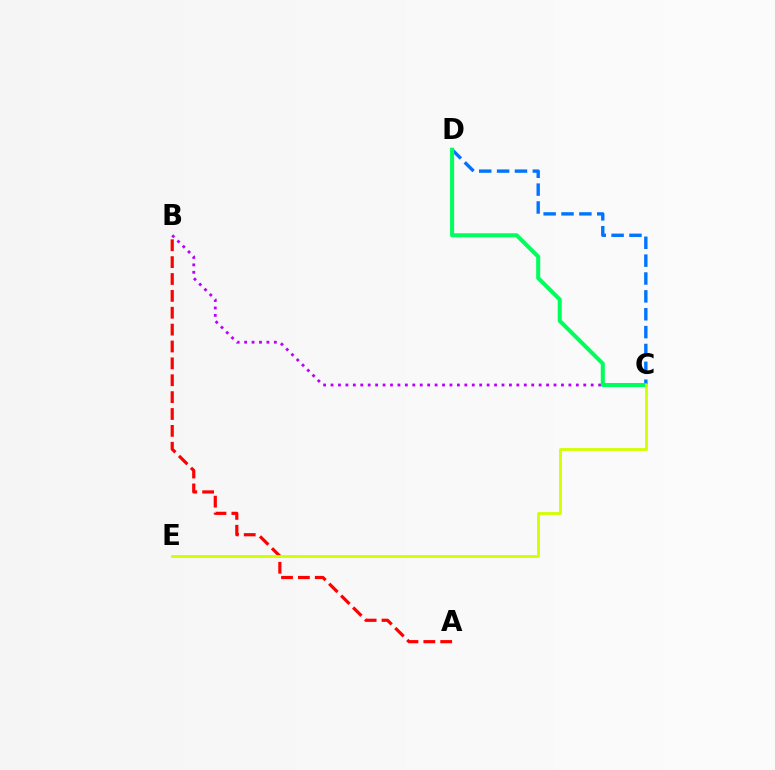{('C', 'D'): [{'color': '#0074ff', 'line_style': 'dashed', 'thickness': 2.43}, {'color': '#00ff5c', 'line_style': 'solid', 'thickness': 2.91}], ('B', 'C'): [{'color': '#b900ff', 'line_style': 'dotted', 'thickness': 2.02}], ('A', 'B'): [{'color': '#ff0000', 'line_style': 'dashed', 'thickness': 2.29}], ('C', 'E'): [{'color': '#d1ff00', 'line_style': 'solid', 'thickness': 2.05}]}